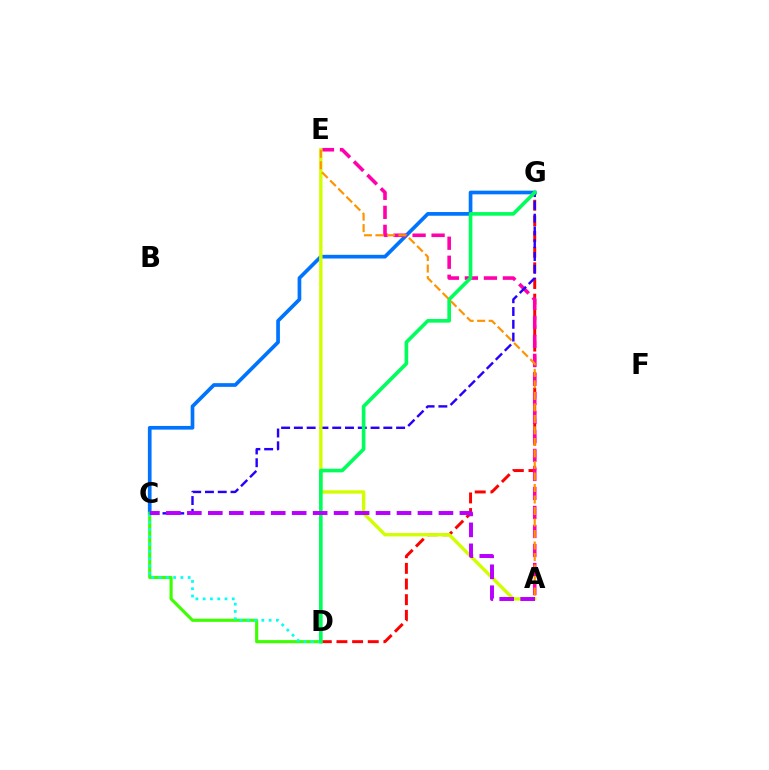{('D', 'G'): [{'color': '#ff0000', 'line_style': 'dashed', 'thickness': 2.13}, {'color': '#00ff5c', 'line_style': 'solid', 'thickness': 2.62}], ('C', 'G'): [{'color': '#0074ff', 'line_style': 'solid', 'thickness': 2.66}, {'color': '#2500ff', 'line_style': 'dashed', 'thickness': 1.74}], ('C', 'D'): [{'color': '#3dff00', 'line_style': 'solid', 'thickness': 2.25}, {'color': '#00fff6', 'line_style': 'dotted', 'thickness': 1.98}], ('A', 'E'): [{'color': '#ff00ac', 'line_style': 'dashed', 'thickness': 2.58}, {'color': '#d1ff00', 'line_style': 'solid', 'thickness': 2.43}, {'color': '#ff9400', 'line_style': 'dashed', 'thickness': 1.56}], ('A', 'C'): [{'color': '#b900ff', 'line_style': 'dashed', 'thickness': 2.85}]}